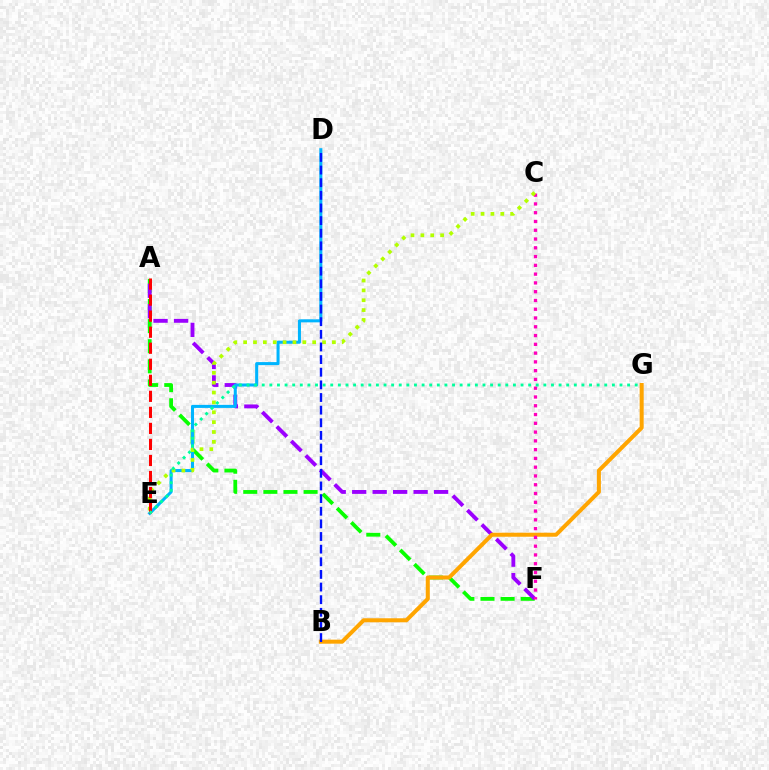{('A', 'F'): [{'color': '#08ff00', 'line_style': 'dashed', 'thickness': 2.73}, {'color': '#9b00ff', 'line_style': 'dashed', 'thickness': 2.78}], ('B', 'G'): [{'color': '#ffa500', 'line_style': 'solid', 'thickness': 2.9}], ('D', 'E'): [{'color': '#00b5ff', 'line_style': 'solid', 'thickness': 2.19}], ('C', 'F'): [{'color': '#ff00bd', 'line_style': 'dotted', 'thickness': 2.38}], ('C', 'E'): [{'color': '#b3ff00', 'line_style': 'dotted', 'thickness': 2.68}], ('A', 'E'): [{'color': '#ff0000', 'line_style': 'dashed', 'thickness': 2.18}], ('E', 'G'): [{'color': '#00ff9d', 'line_style': 'dotted', 'thickness': 2.07}], ('B', 'D'): [{'color': '#0010ff', 'line_style': 'dashed', 'thickness': 1.72}]}